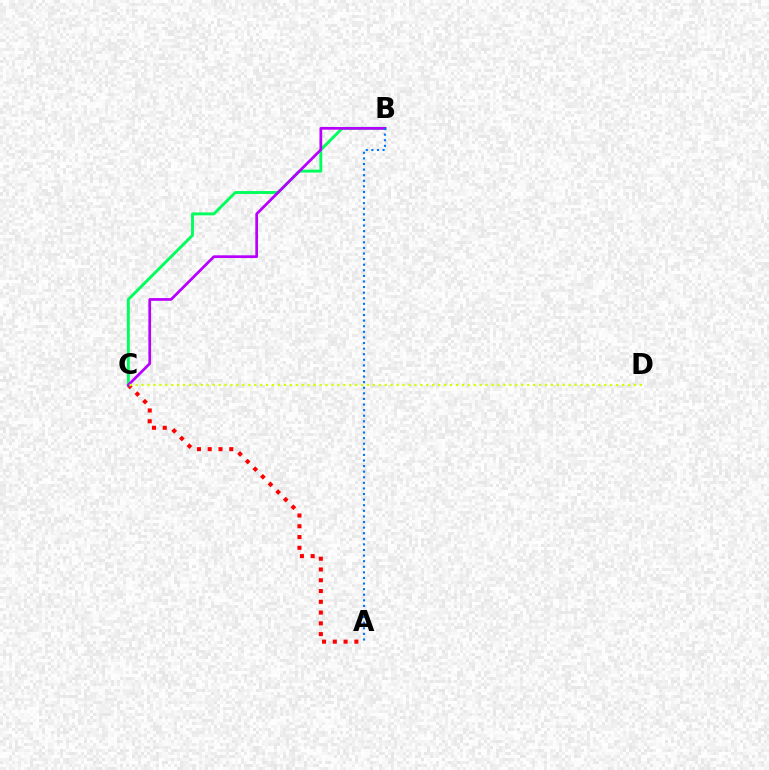{('A', 'C'): [{'color': '#ff0000', 'line_style': 'dotted', 'thickness': 2.93}], ('B', 'C'): [{'color': '#00ff5c', 'line_style': 'solid', 'thickness': 2.09}, {'color': '#b900ff', 'line_style': 'solid', 'thickness': 1.96}], ('C', 'D'): [{'color': '#d1ff00', 'line_style': 'dotted', 'thickness': 1.61}], ('A', 'B'): [{'color': '#0074ff', 'line_style': 'dotted', 'thickness': 1.52}]}